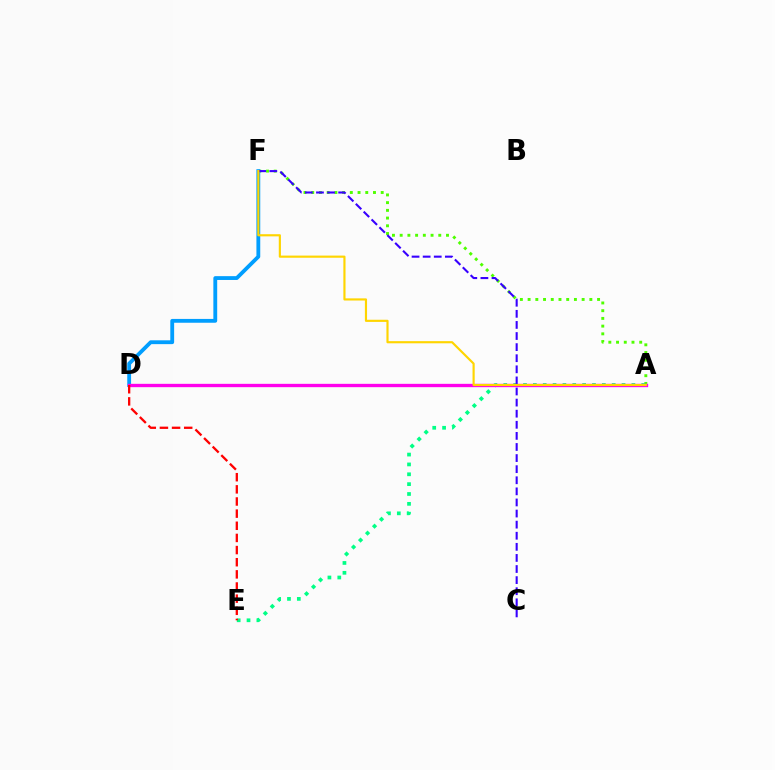{('A', 'F'): [{'color': '#4fff00', 'line_style': 'dotted', 'thickness': 2.1}, {'color': '#ffd500', 'line_style': 'solid', 'thickness': 1.55}], ('A', 'E'): [{'color': '#00ff86', 'line_style': 'dotted', 'thickness': 2.68}], ('D', 'F'): [{'color': '#009eff', 'line_style': 'solid', 'thickness': 2.75}], ('A', 'D'): [{'color': '#ff00ed', 'line_style': 'solid', 'thickness': 2.4}], ('C', 'F'): [{'color': '#3700ff', 'line_style': 'dashed', 'thickness': 1.51}], ('D', 'E'): [{'color': '#ff0000', 'line_style': 'dashed', 'thickness': 1.65}]}